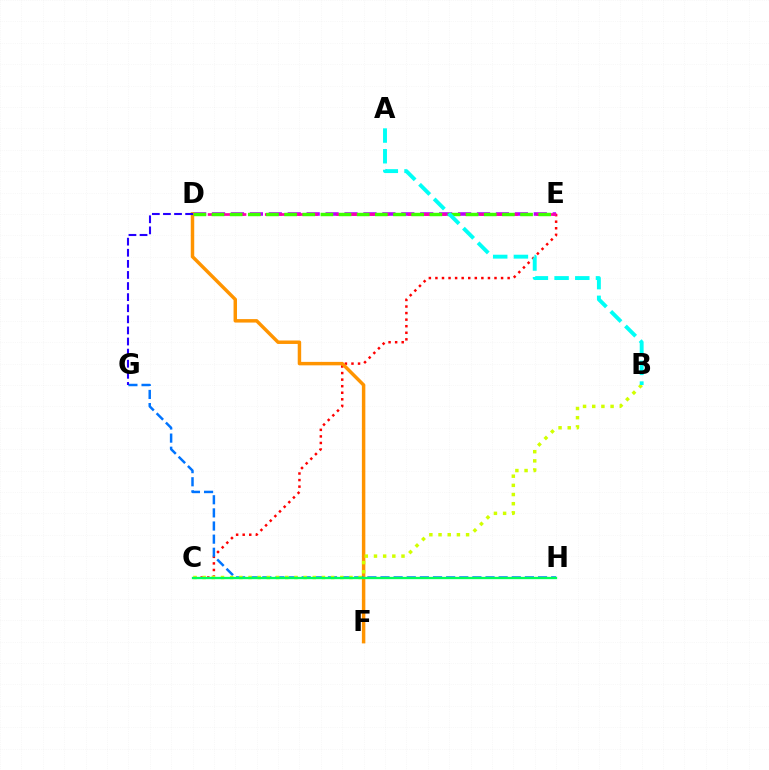{('C', 'E'): [{'color': '#ff0000', 'line_style': 'dotted', 'thickness': 1.78}], ('D', 'E'): [{'color': '#b900ff', 'line_style': 'dashed', 'thickness': 2.57}, {'color': '#ff00ac', 'line_style': 'dashed', 'thickness': 1.94}, {'color': '#3dff00', 'line_style': 'dashed', 'thickness': 2.47}], ('D', 'F'): [{'color': '#ff9400', 'line_style': 'solid', 'thickness': 2.49}], ('G', 'H'): [{'color': '#0074ff', 'line_style': 'dashed', 'thickness': 1.78}], ('B', 'C'): [{'color': '#d1ff00', 'line_style': 'dotted', 'thickness': 2.49}], ('C', 'H'): [{'color': '#00ff5c', 'line_style': 'solid', 'thickness': 1.67}], ('D', 'G'): [{'color': '#2500ff', 'line_style': 'dashed', 'thickness': 1.51}], ('A', 'B'): [{'color': '#00fff6', 'line_style': 'dashed', 'thickness': 2.81}]}